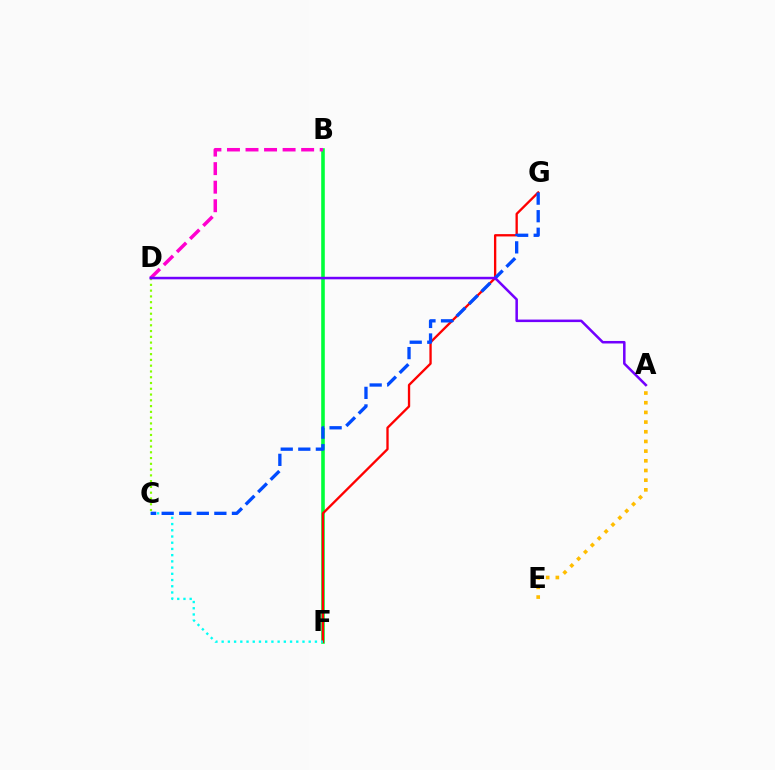{('B', 'F'): [{'color': '#00ff39', 'line_style': 'solid', 'thickness': 2.59}], ('F', 'G'): [{'color': '#ff0000', 'line_style': 'solid', 'thickness': 1.68}], ('C', 'F'): [{'color': '#00fff6', 'line_style': 'dotted', 'thickness': 1.69}], ('C', 'G'): [{'color': '#004bff', 'line_style': 'dashed', 'thickness': 2.39}], ('C', 'D'): [{'color': '#84ff00', 'line_style': 'dotted', 'thickness': 1.57}], ('A', 'E'): [{'color': '#ffbd00', 'line_style': 'dotted', 'thickness': 2.63}], ('B', 'D'): [{'color': '#ff00cf', 'line_style': 'dashed', 'thickness': 2.52}], ('A', 'D'): [{'color': '#7200ff', 'line_style': 'solid', 'thickness': 1.82}]}